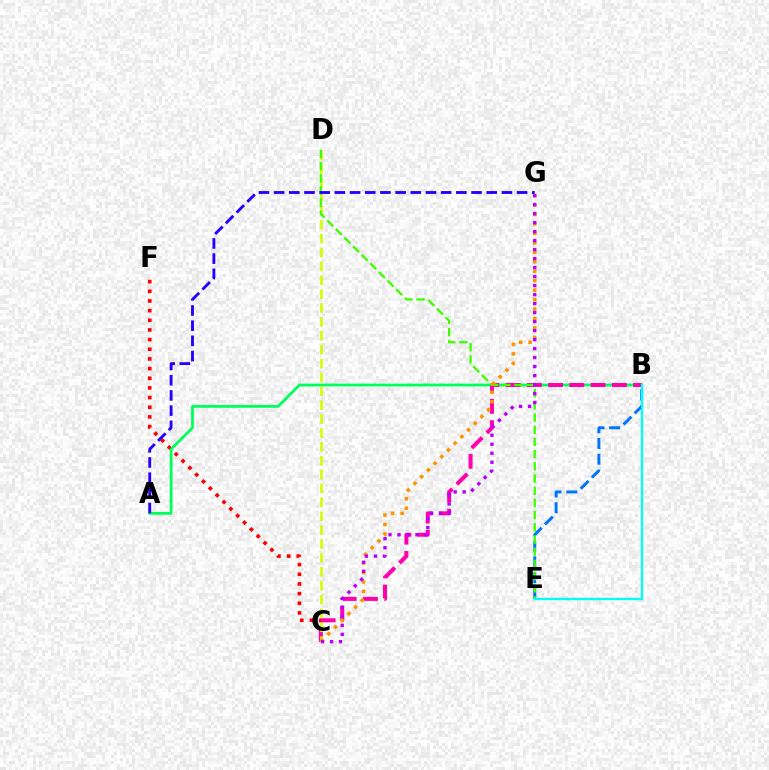{('C', 'F'): [{'color': '#ff0000', 'line_style': 'dotted', 'thickness': 2.63}], ('A', 'B'): [{'color': '#00ff5c', 'line_style': 'solid', 'thickness': 2.01}], ('B', 'C'): [{'color': '#ff00ac', 'line_style': 'dashed', 'thickness': 2.89}], ('B', 'E'): [{'color': '#0074ff', 'line_style': 'dashed', 'thickness': 2.14}, {'color': '#00fff6', 'line_style': 'solid', 'thickness': 1.66}], ('C', 'D'): [{'color': '#d1ff00', 'line_style': 'dashed', 'thickness': 1.89}], ('D', 'E'): [{'color': '#3dff00', 'line_style': 'dashed', 'thickness': 1.66}], ('C', 'G'): [{'color': '#ff9400', 'line_style': 'dotted', 'thickness': 2.57}, {'color': '#b900ff', 'line_style': 'dotted', 'thickness': 2.44}], ('A', 'G'): [{'color': '#2500ff', 'line_style': 'dashed', 'thickness': 2.06}]}